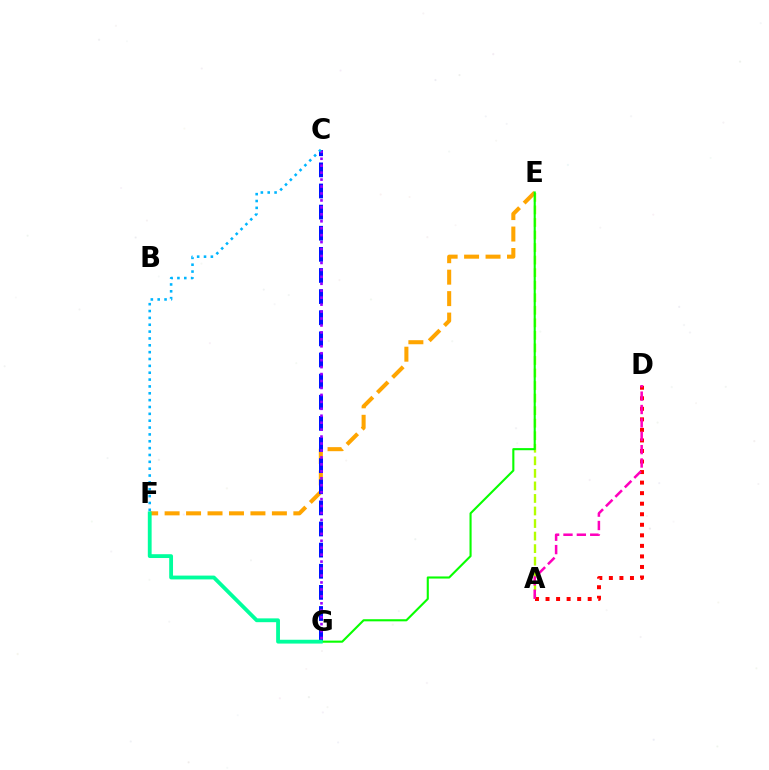{('A', 'E'): [{'color': '#b3ff00', 'line_style': 'dashed', 'thickness': 1.7}], ('A', 'D'): [{'color': '#ff0000', 'line_style': 'dotted', 'thickness': 2.86}, {'color': '#ff00bd', 'line_style': 'dashed', 'thickness': 1.82}], ('E', 'F'): [{'color': '#ffa500', 'line_style': 'dashed', 'thickness': 2.91}], ('C', 'G'): [{'color': '#0010ff', 'line_style': 'dashed', 'thickness': 2.87}, {'color': '#9b00ff', 'line_style': 'dotted', 'thickness': 1.89}], ('E', 'G'): [{'color': '#08ff00', 'line_style': 'solid', 'thickness': 1.52}], ('F', 'G'): [{'color': '#00ff9d', 'line_style': 'solid', 'thickness': 2.75}], ('C', 'F'): [{'color': '#00b5ff', 'line_style': 'dotted', 'thickness': 1.86}]}